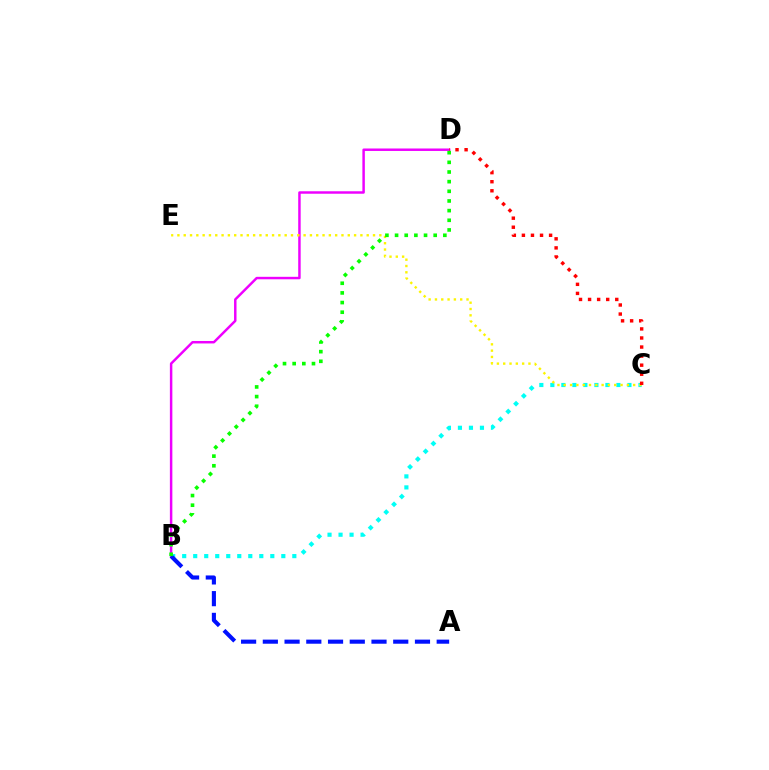{('B', 'D'): [{'color': '#ee00ff', 'line_style': 'solid', 'thickness': 1.78}, {'color': '#08ff00', 'line_style': 'dotted', 'thickness': 2.62}], ('B', 'C'): [{'color': '#00fff6', 'line_style': 'dotted', 'thickness': 2.99}], ('C', 'E'): [{'color': '#fcf500', 'line_style': 'dotted', 'thickness': 1.71}], ('C', 'D'): [{'color': '#ff0000', 'line_style': 'dotted', 'thickness': 2.46}], ('A', 'B'): [{'color': '#0010ff', 'line_style': 'dashed', 'thickness': 2.95}]}